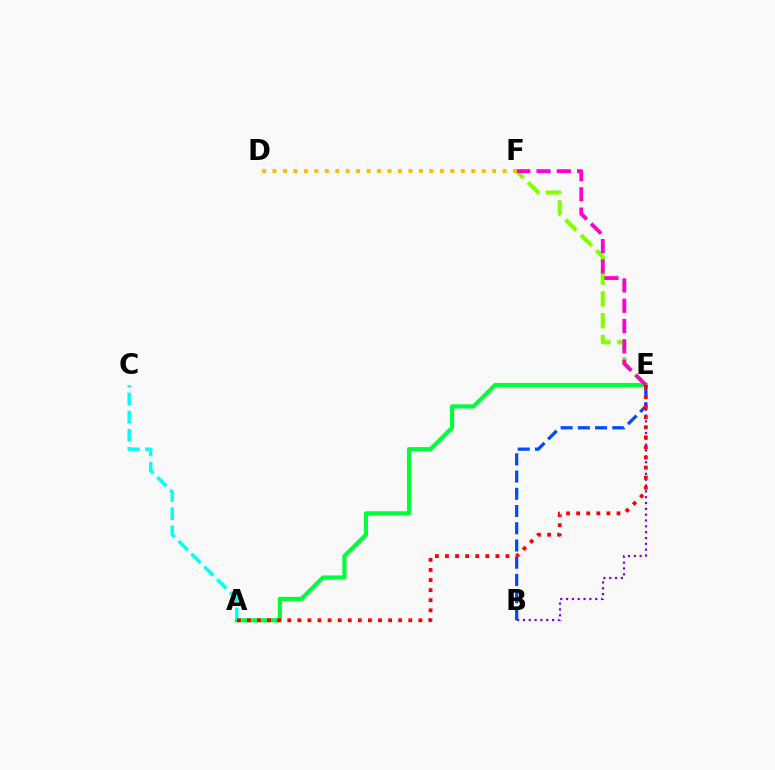{('B', 'E'): [{'color': '#004bff', 'line_style': 'dashed', 'thickness': 2.34}, {'color': '#7200ff', 'line_style': 'dotted', 'thickness': 1.58}], ('E', 'F'): [{'color': '#84ff00', 'line_style': 'dashed', 'thickness': 2.96}, {'color': '#ff00cf', 'line_style': 'dashed', 'thickness': 2.76}], ('A', 'E'): [{'color': '#00ff39', 'line_style': 'solid', 'thickness': 2.98}, {'color': '#ff0000', 'line_style': 'dotted', 'thickness': 2.74}], ('A', 'C'): [{'color': '#00fff6', 'line_style': 'dashed', 'thickness': 2.47}], ('D', 'F'): [{'color': '#ffbd00', 'line_style': 'dotted', 'thickness': 2.84}]}